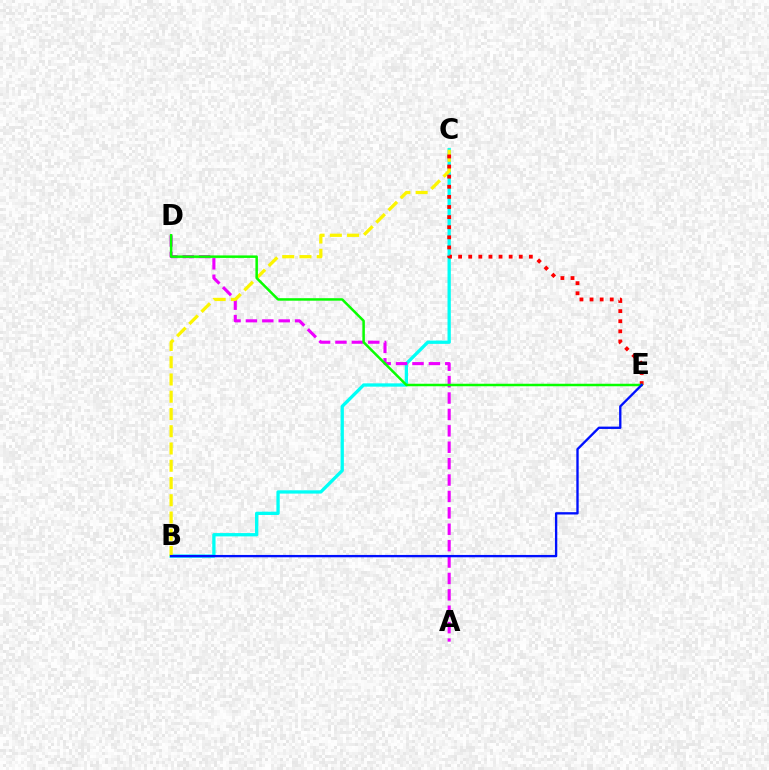{('B', 'C'): [{'color': '#00fff6', 'line_style': 'solid', 'thickness': 2.37}, {'color': '#fcf500', 'line_style': 'dashed', 'thickness': 2.34}], ('A', 'D'): [{'color': '#ee00ff', 'line_style': 'dashed', 'thickness': 2.23}], ('C', 'E'): [{'color': '#ff0000', 'line_style': 'dotted', 'thickness': 2.75}], ('D', 'E'): [{'color': '#08ff00', 'line_style': 'solid', 'thickness': 1.8}], ('B', 'E'): [{'color': '#0010ff', 'line_style': 'solid', 'thickness': 1.69}]}